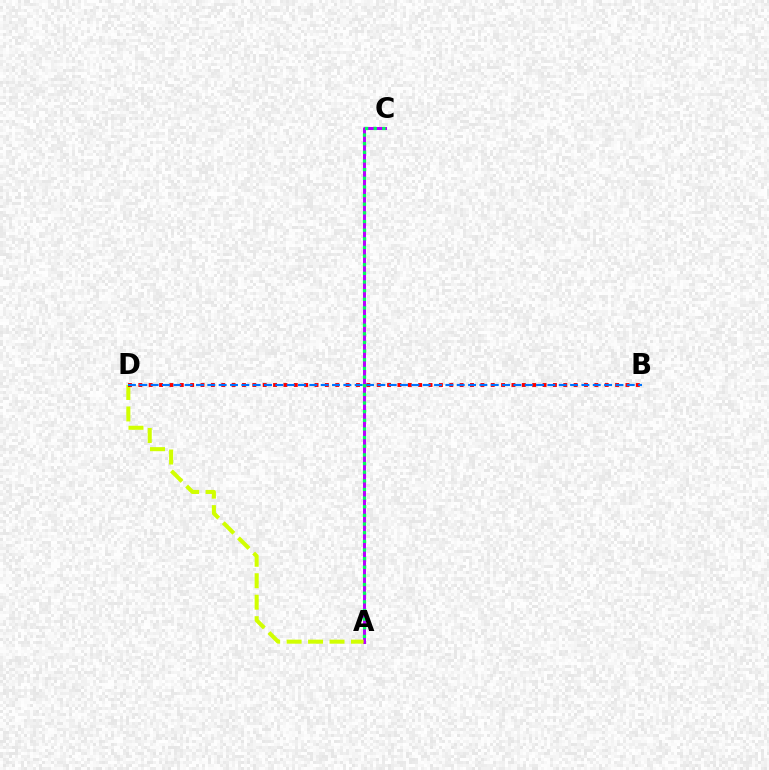{('A', 'C'): [{'color': '#b900ff', 'line_style': 'solid', 'thickness': 2.16}, {'color': '#00ff5c', 'line_style': 'dotted', 'thickness': 2.35}], ('A', 'D'): [{'color': '#d1ff00', 'line_style': 'dashed', 'thickness': 2.92}], ('B', 'D'): [{'color': '#ff0000', 'line_style': 'dotted', 'thickness': 2.82}, {'color': '#0074ff', 'line_style': 'dashed', 'thickness': 1.54}]}